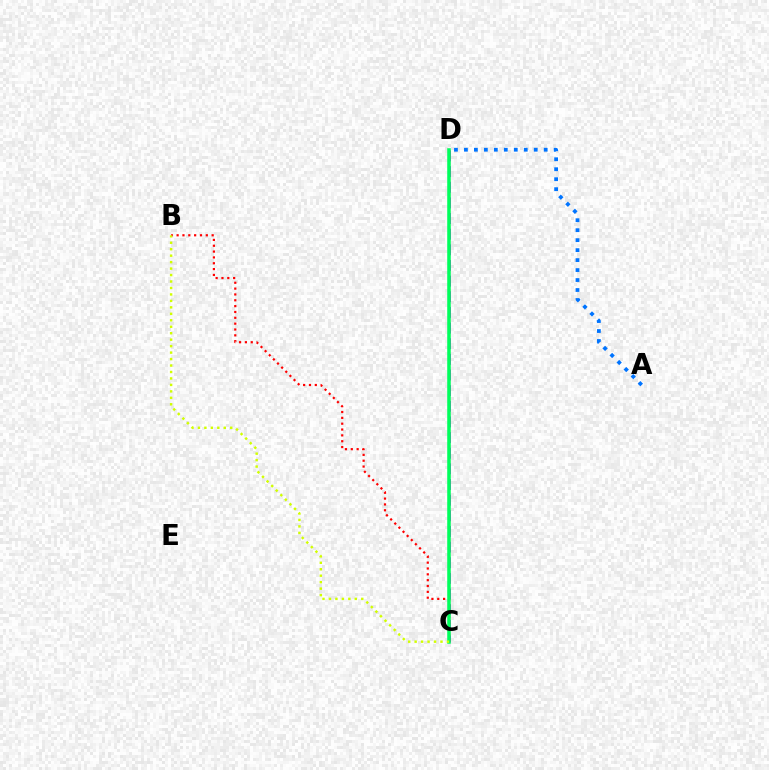{('C', 'D'): [{'color': '#b900ff', 'line_style': 'dashed', 'thickness': 2.13}, {'color': '#00ff5c', 'line_style': 'solid', 'thickness': 2.56}], ('A', 'D'): [{'color': '#0074ff', 'line_style': 'dotted', 'thickness': 2.71}], ('B', 'C'): [{'color': '#ff0000', 'line_style': 'dotted', 'thickness': 1.59}, {'color': '#d1ff00', 'line_style': 'dotted', 'thickness': 1.76}]}